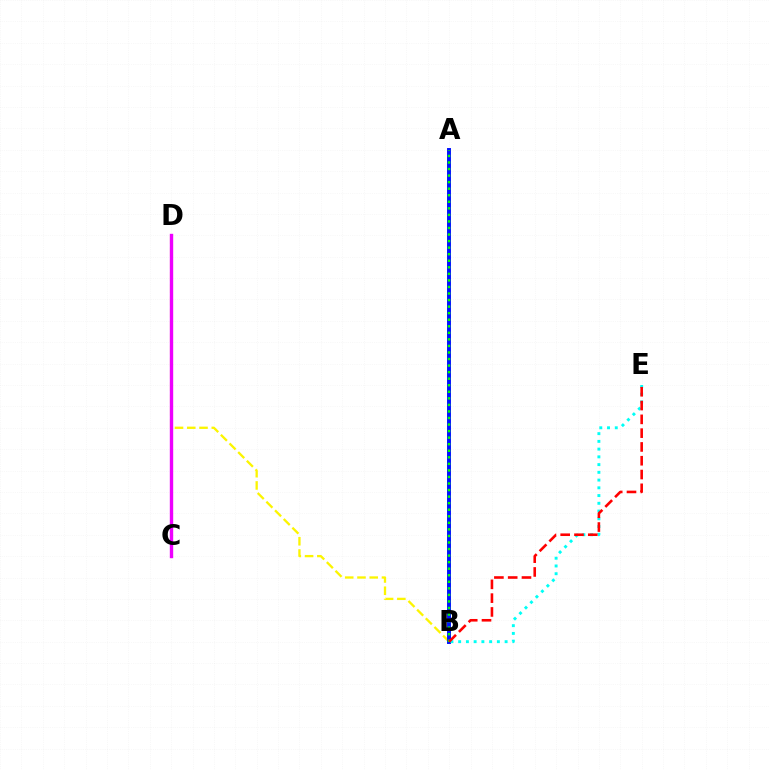{('B', 'D'): [{'color': '#fcf500', 'line_style': 'dashed', 'thickness': 1.66}], ('A', 'B'): [{'color': '#0010ff', 'line_style': 'solid', 'thickness': 2.83}, {'color': '#08ff00', 'line_style': 'dotted', 'thickness': 1.78}], ('B', 'E'): [{'color': '#00fff6', 'line_style': 'dotted', 'thickness': 2.1}, {'color': '#ff0000', 'line_style': 'dashed', 'thickness': 1.87}], ('C', 'D'): [{'color': '#ee00ff', 'line_style': 'solid', 'thickness': 2.44}]}